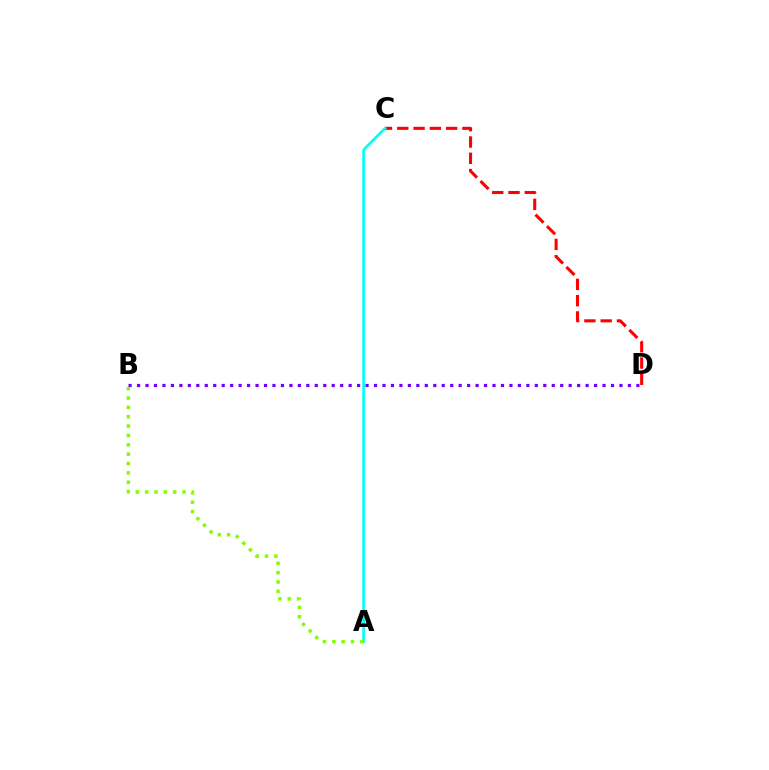{('B', 'D'): [{'color': '#7200ff', 'line_style': 'dotted', 'thickness': 2.3}], ('C', 'D'): [{'color': '#ff0000', 'line_style': 'dashed', 'thickness': 2.21}], ('A', 'C'): [{'color': '#00fff6', 'line_style': 'solid', 'thickness': 1.91}], ('A', 'B'): [{'color': '#84ff00', 'line_style': 'dotted', 'thickness': 2.54}]}